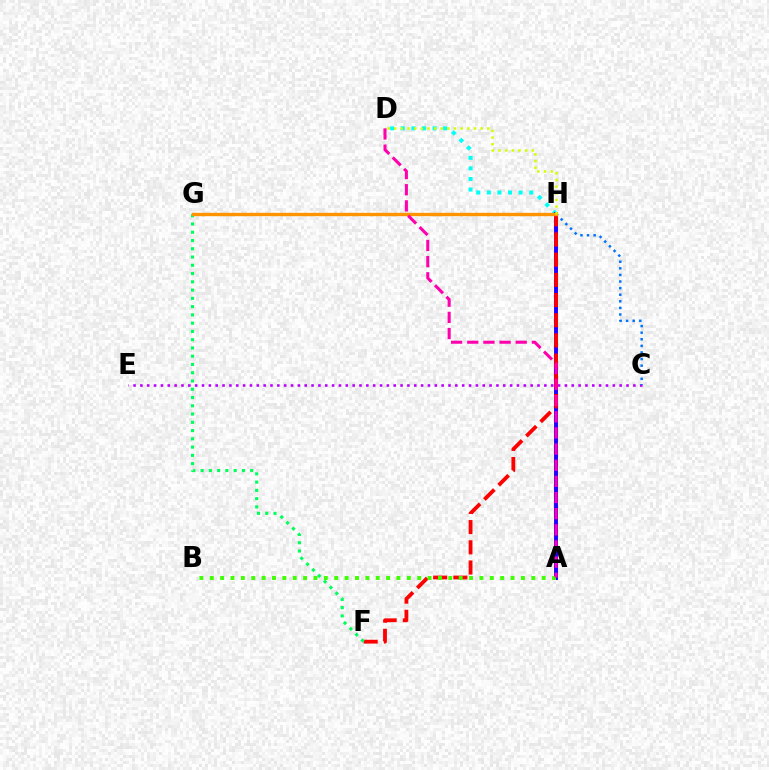{('D', 'H'): [{'color': '#00fff6', 'line_style': 'dotted', 'thickness': 2.88}, {'color': '#d1ff00', 'line_style': 'dotted', 'thickness': 1.81}], ('A', 'H'): [{'color': '#2500ff', 'line_style': 'solid', 'thickness': 2.83}], ('C', 'E'): [{'color': '#b900ff', 'line_style': 'dotted', 'thickness': 1.86}], ('F', 'H'): [{'color': '#ff0000', 'line_style': 'dashed', 'thickness': 2.74}], ('A', 'B'): [{'color': '#3dff00', 'line_style': 'dotted', 'thickness': 2.82}], ('F', 'G'): [{'color': '#00ff5c', 'line_style': 'dotted', 'thickness': 2.25}], ('C', 'H'): [{'color': '#0074ff', 'line_style': 'dotted', 'thickness': 1.79}], ('G', 'H'): [{'color': '#ff9400', 'line_style': 'solid', 'thickness': 2.42}], ('A', 'D'): [{'color': '#ff00ac', 'line_style': 'dashed', 'thickness': 2.19}]}